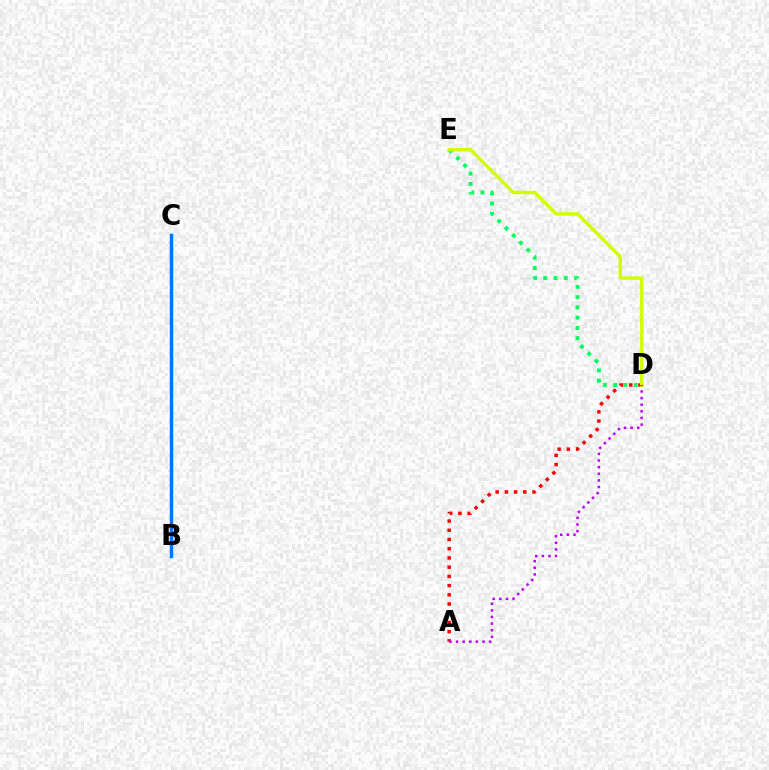{('A', 'D'): [{'color': '#ff0000', 'line_style': 'dotted', 'thickness': 2.51}, {'color': '#b900ff', 'line_style': 'dotted', 'thickness': 1.8}], ('B', 'C'): [{'color': '#0074ff', 'line_style': 'solid', 'thickness': 2.47}], ('D', 'E'): [{'color': '#00ff5c', 'line_style': 'dotted', 'thickness': 2.79}, {'color': '#d1ff00', 'line_style': 'solid', 'thickness': 2.5}]}